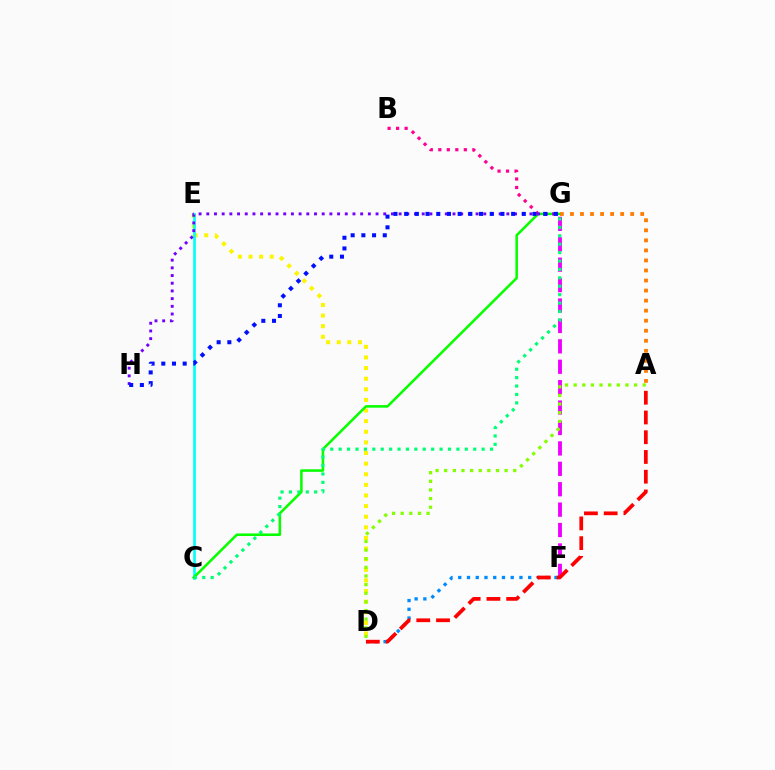{('D', 'E'): [{'color': '#fcf500', 'line_style': 'dotted', 'thickness': 2.88}], ('F', 'G'): [{'color': '#ee00ff', 'line_style': 'dashed', 'thickness': 2.77}], ('C', 'E'): [{'color': '#00fff6', 'line_style': 'solid', 'thickness': 1.92}], ('C', 'G'): [{'color': '#08ff00', 'line_style': 'solid', 'thickness': 1.85}, {'color': '#00ff74', 'line_style': 'dotted', 'thickness': 2.28}], ('D', 'F'): [{'color': '#008cff', 'line_style': 'dotted', 'thickness': 2.38}], ('A', 'G'): [{'color': '#ff7c00', 'line_style': 'dotted', 'thickness': 2.73}], ('B', 'G'): [{'color': '#ff0094', 'line_style': 'dotted', 'thickness': 2.31}], ('A', 'D'): [{'color': '#ff0000', 'line_style': 'dashed', 'thickness': 2.68}, {'color': '#84ff00', 'line_style': 'dotted', 'thickness': 2.34}], ('G', 'H'): [{'color': '#7200ff', 'line_style': 'dotted', 'thickness': 2.09}, {'color': '#0010ff', 'line_style': 'dotted', 'thickness': 2.91}]}